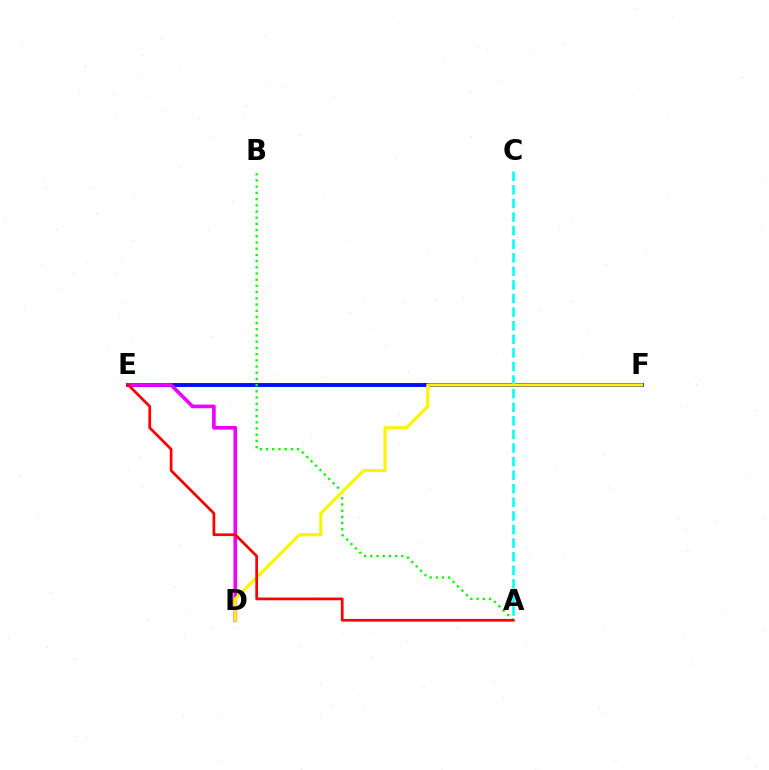{('E', 'F'): [{'color': '#0010ff', 'line_style': 'solid', 'thickness': 2.82}], ('A', 'C'): [{'color': '#00fff6', 'line_style': 'dashed', 'thickness': 1.85}], ('A', 'B'): [{'color': '#08ff00', 'line_style': 'dotted', 'thickness': 1.68}], ('D', 'E'): [{'color': '#ee00ff', 'line_style': 'solid', 'thickness': 2.61}], ('D', 'F'): [{'color': '#fcf500', 'line_style': 'solid', 'thickness': 2.25}], ('A', 'E'): [{'color': '#ff0000', 'line_style': 'solid', 'thickness': 1.96}]}